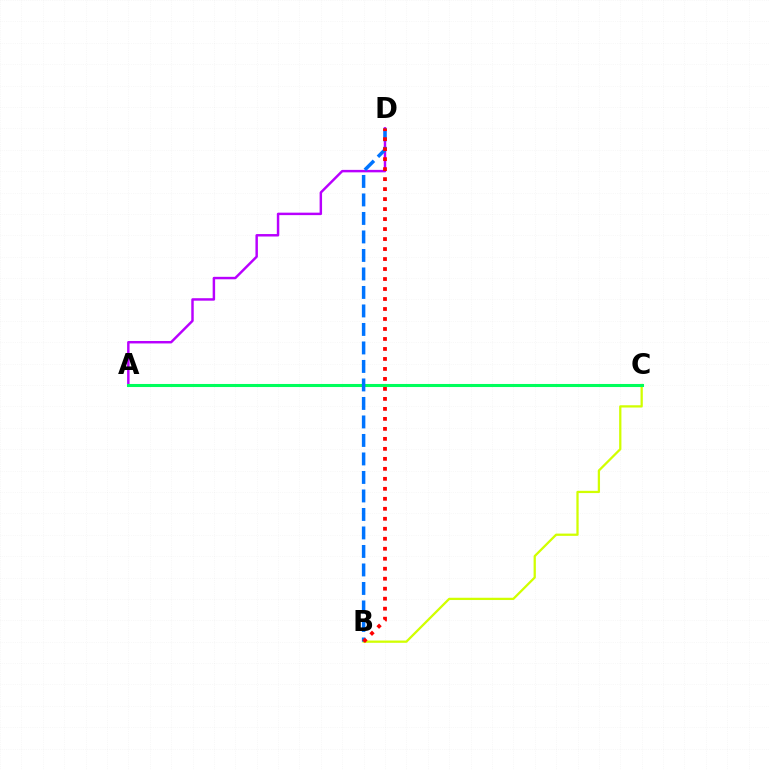{('B', 'C'): [{'color': '#d1ff00', 'line_style': 'solid', 'thickness': 1.63}], ('A', 'D'): [{'color': '#b900ff', 'line_style': 'solid', 'thickness': 1.77}], ('A', 'C'): [{'color': '#00ff5c', 'line_style': 'solid', 'thickness': 2.2}], ('B', 'D'): [{'color': '#0074ff', 'line_style': 'dashed', 'thickness': 2.51}, {'color': '#ff0000', 'line_style': 'dotted', 'thickness': 2.71}]}